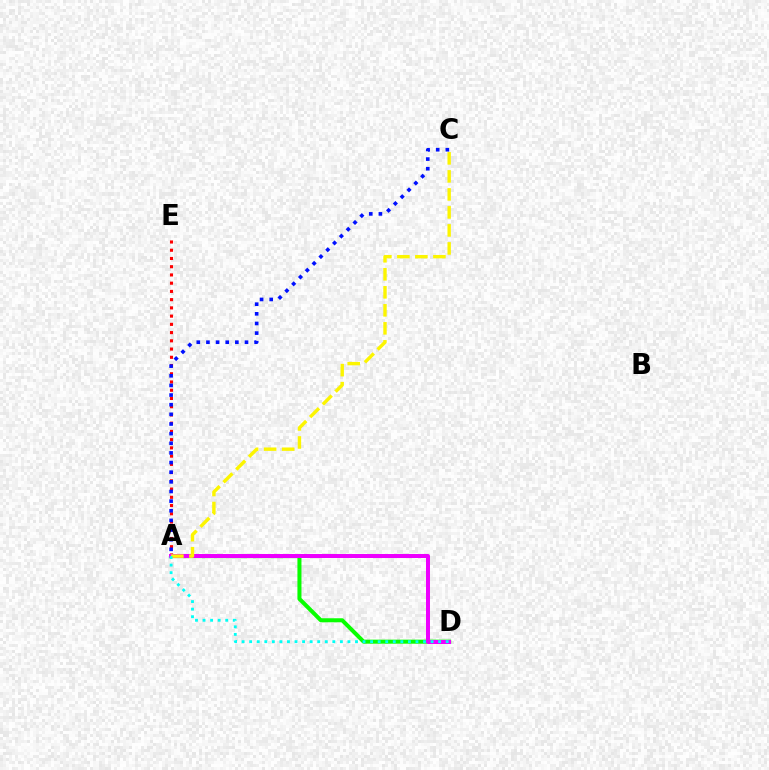{('A', 'D'): [{'color': '#08ff00', 'line_style': 'solid', 'thickness': 2.9}, {'color': '#ee00ff', 'line_style': 'solid', 'thickness': 2.87}, {'color': '#00fff6', 'line_style': 'dotted', 'thickness': 2.05}], ('A', 'E'): [{'color': '#ff0000', 'line_style': 'dotted', 'thickness': 2.24}], ('A', 'C'): [{'color': '#0010ff', 'line_style': 'dotted', 'thickness': 2.62}, {'color': '#fcf500', 'line_style': 'dashed', 'thickness': 2.45}]}